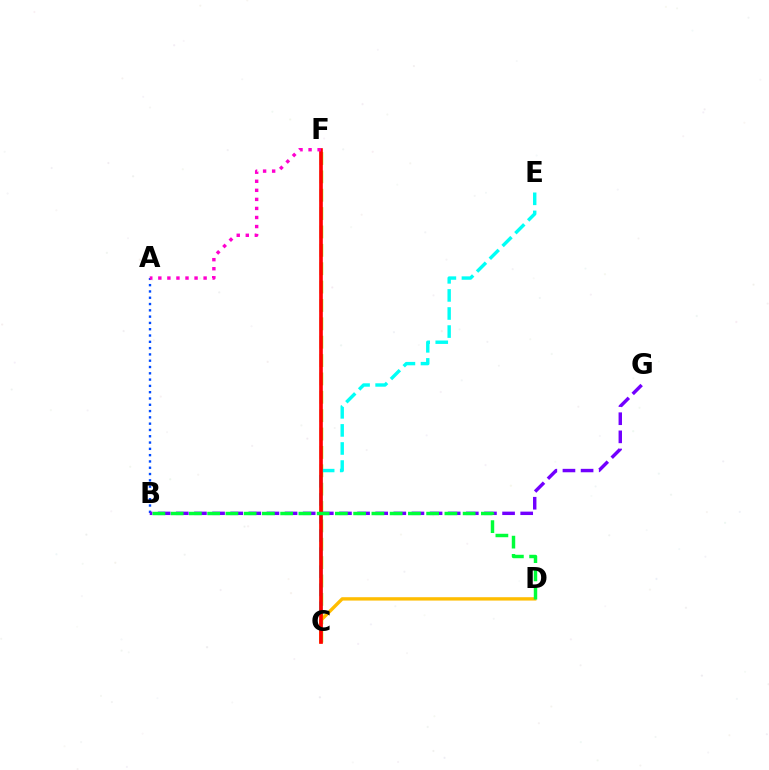{('C', 'F'): [{'color': '#84ff00', 'line_style': 'dashed', 'thickness': 2.5}, {'color': '#ff0000', 'line_style': 'solid', 'thickness': 2.63}], ('C', 'E'): [{'color': '#00fff6', 'line_style': 'dashed', 'thickness': 2.46}], ('A', 'B'): [{'color': '#004bff', 'line_style': 'dotted', 'thickness': 1.71}], ('B', 'G'): [{'color': '#7200ff', 'line_style': 'dashed', 'thickness': 2.46}], ('C', 'D'): [{'color': '#ffbd00', 'line_style': 'solid', 'thickness': 2.42}], ('B', 'D'): [{'color': '#00ff39', 'line_style': 'dashed', 'thickness': 2.48}], ('A', 'F'): [{'color': '#ff00cf', 'line_style': 'dotted', 'thickness': 2.46}]}